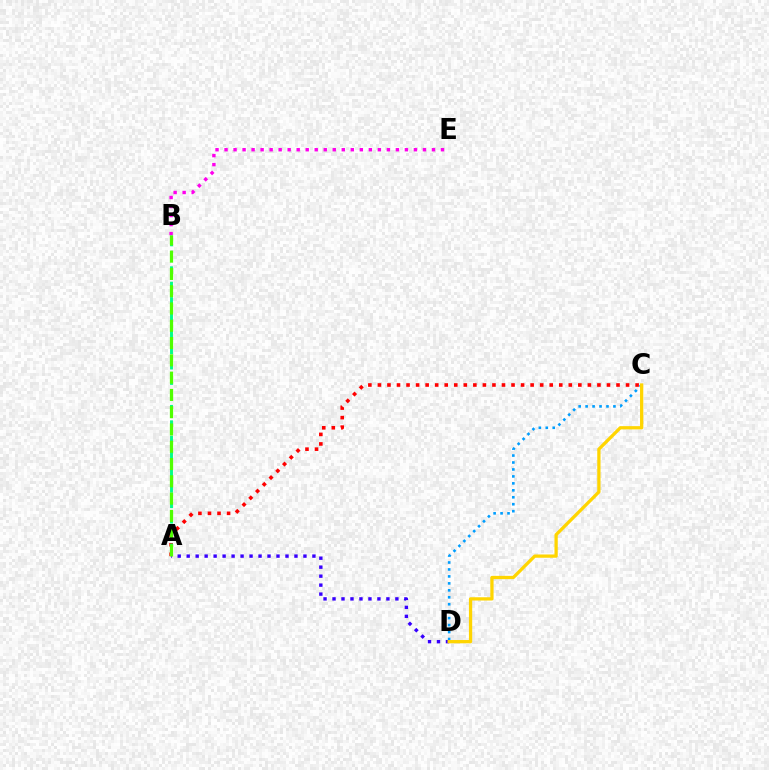{('A', 'C'): [{'color': '#ff0000', 'line_style': 'dotted', 'thickness': 2.59}], ('C', 'D'): [{'color': '#009eff', 'line_style': 'dotted', 'thickness': 1.89}, {'color': '#ffd500', 'line_style': 'solid', 'thickness': 2.35}], ('A', 'B'): [{'color': '#00ff86', 'line_style': 'dashed', 'thickness': 2.09}, {'color': '#4fff00', 'line_style': 'dashed', 'thickness': 2.35}], ('B', 'E'): [{'color': '#ff00ed', 'line_style': 'dotted', 'thickness': 2.45}], ('A', 'D'): [{'color': '#3700ff', 'line_style': 'dotted', 'thickness': 2.44}]}